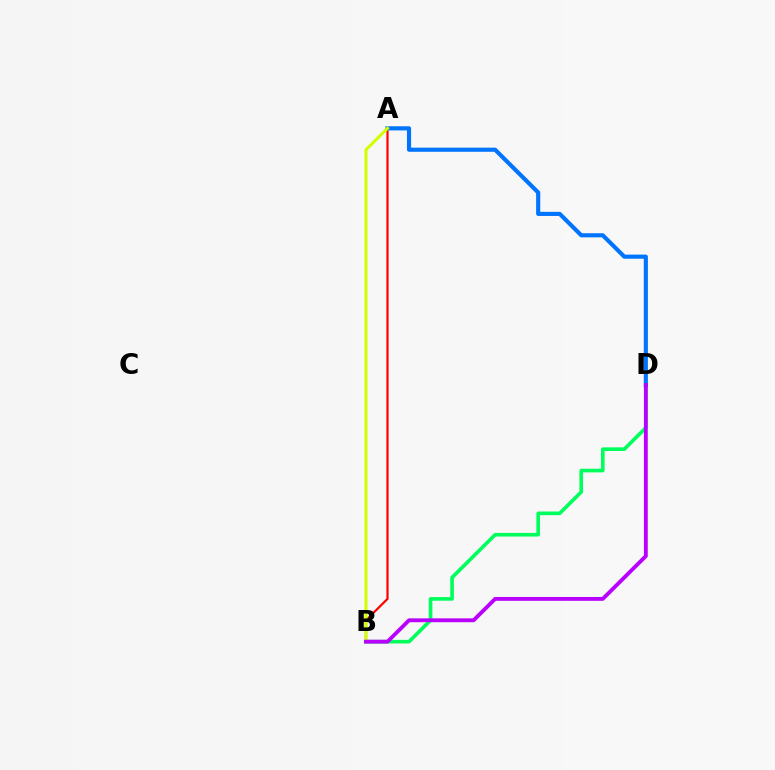{('A', 'B'): [{'color': '#ff0000', 'line_style': 'solid', 'thickness': 1.58}, {'color': '#d1ff00', 'line_style': 'solid', 'thickness': 2.19}], ('B', 'D'): [{'color': '#00ff5c', 'line_style': 'solid', 'thickness': 2.62}, {'color': '#b900ff', 'line_style': 'solid', 'thickness': 2.77}], ('A', 'D'): [{'color': '#0074ff', 'line_style': 'solid', 'thickness': 2.97}]}